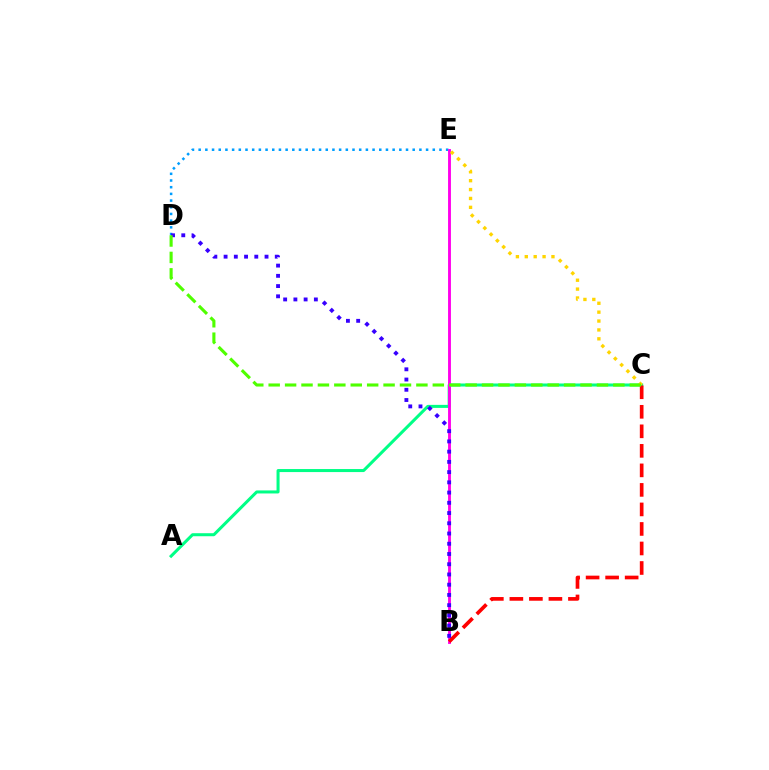{('A', 'C'): [{'color': '#00ff86', 'line_style': 'solid', 'thickness': 2.18}], ('D', 'E'): [{'color': '#009eff', 'line_style': 'dotted', 'thickness': 1.82}], ('B', 'E'): [{'color': '#ff00ed', 'line_style': 'solid', 'thickness': 2.07}], ('B', 'C'): [{'color': '#ff0000', 'line_style': 'dashed', 'thickness': 2.65}], ('B', 'D'): [{'color': '#3700ff', 'line_style': 'dotted', 'thickness': 2.78}], ('C', 'E'): [{'color': '#ffd500', 'line_style': 'dotted', 'thickness': 2.42}], ('C', 'D'): [{'color': '#4fff00', 'line_style': 'dashed', 'thickness': 2.23}]}